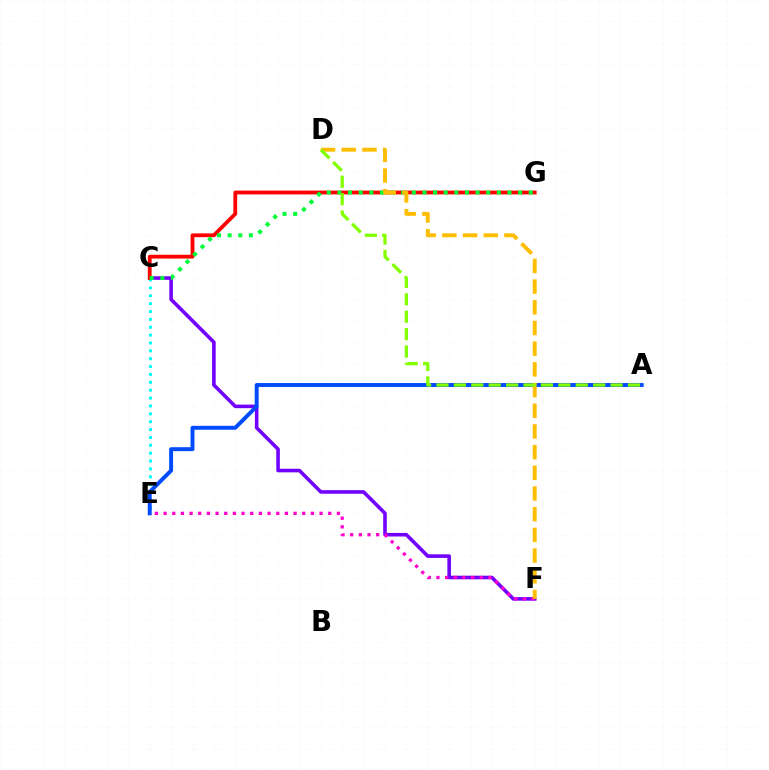{('C', 'F'): [{'color': '#7200ff', 'line_style': 'solid', 'thickness': 2.58}], ('C', 'E'): [{'color': '#00fff6', 'line_style': 'dotted', 'thickness': 2.14}], ('C', 'G'): [{'color': '#ff0000', 'line_style': 'solid', 'thickness': 2.73}, {'color': '#00ff39', 'line_style': 'dotted', 'thickness': 2.89}], ('A', 'E'): [{'color': '#004bff', 'line_style': 'solid', 'thickness': 2.83}], ('E', 'F'): [{'color': '#ff00cf', 'line_style': 'dotted', 'thickness': 2.35}], ('D', 'F'): [{'color': '#ffbd00', 'line_style': 'dashed', 'thickness': 2.81}], ('A', 'D'): [{'color': '#84ff00', 'line_style': 'dashed', 'thickness': 2.36}]}